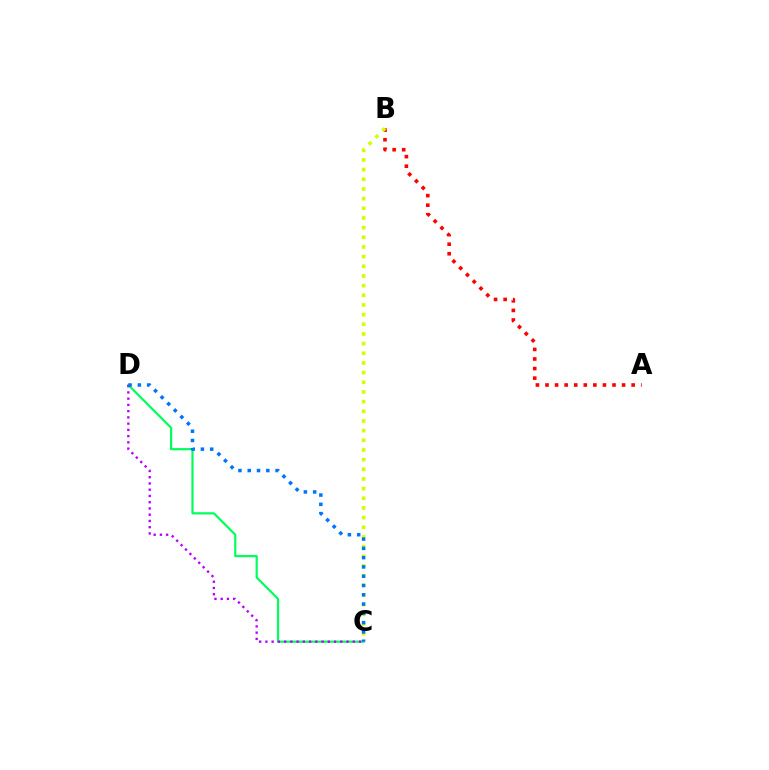{('C', 'D'): [{'color': '#00ff5c', 'line_style': 'solid', 'thickness': 1.58}, {'color': '#b900ff', 'line_style': 'dotted', 'thickness': 1.7}, {'color': '#0074ff', 'line_style': 'dotted', 'thickness': 2.52}], ('A', 'B'): [{'color': '#ff0000', 'line_style': 'dotted', 'thickness': 2.6}], ('B', 'C'): [{'color': '#d1ff00', 'line_style': 'dotted', 'thickness': 2.63}]}